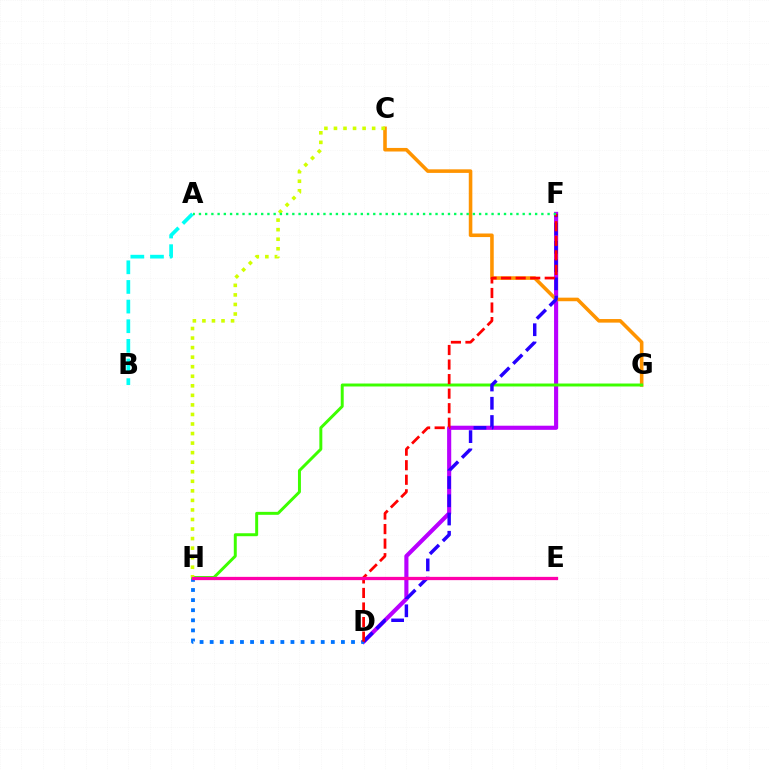{('D', 'F'): [{'color': '#b900ff', 'line_style': 'solid', 'thickness': 2.97}, {'color': '#2500ff', 'line_style': 'dashed', 'thickness': 2.48}, {'color': '#ff0000', 'line_style': 'dashed', 'thickness': 1.98}], ('C', 'G'): [{'color': '#ff9400', 'line_style': 'solid', 'thickness': 2.57}], ('D', 'H'): [{'color': '#0074ff', 'line_style': 'dotted', 'thickness': 2.74}], ('G', 'H'): [{'color': '#3dff00', 'line_style': 'solid', 'thickness': 2.13}], ('C', 'H'): [{'color': '#d1ff00', 'line_style': 'dotted', 'thickness': 2.59}], ('E', 'H'): [{'color': '#ff00ac', 'line_style': 'solid', 'thickness': 2.35}], ('A', 'B'): [{'color': '#00fff6', 'line_style': 'dashed', 'thickness': 2.67}], ('A', 'F'): [{'color': '#00ff5c', 'line_style': 'dotted', 'thickness': 1.69}]}